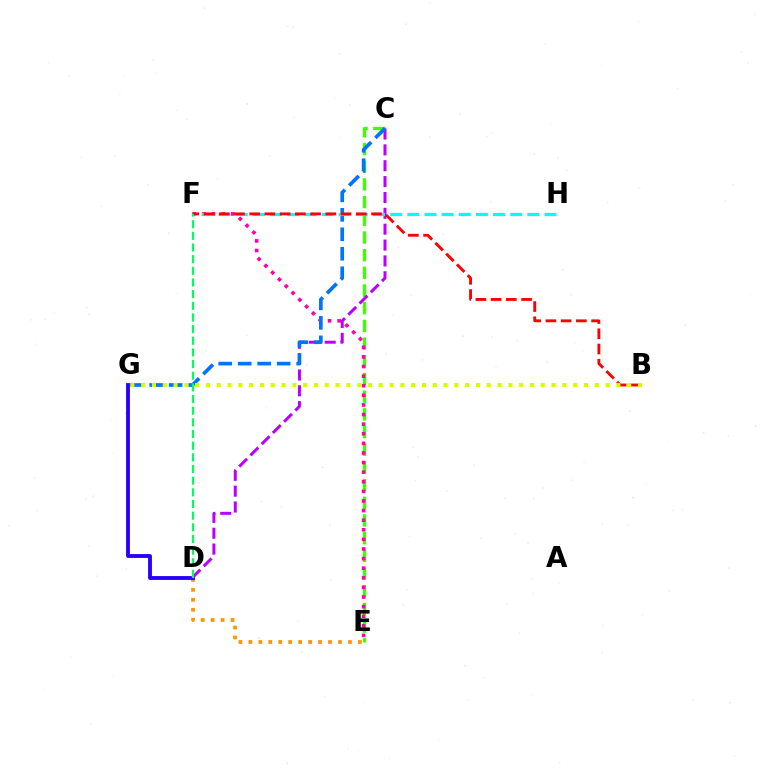{('C', 'E'): [{'color': '#3dff00', 'line_style': 'dashed', 'thickness': 2.4}], ('E', 'F'): [{'color': '#ff00ac', 'line_style': 'dotted', 'thickness': 2.61}], ('D', 'E'): [{'color': '#ff9400', 'line_style': 'dotted', 'thickness': 2.71}], ('D', 'G'): [{'color': '#2500ff', 'line_style': 'solid', 'thickness': 2.76}], ('C', 'D'): [{'color': '#b900ff', 'line_style': 'dashed', 'thickness': 2.16}], ('C', 'G'): [{'color': '#0074ff', 'line_style': 'dashed', 'thickness': 2.65}], ('F', 'H'): [{'color': '#00fff6', 'line_style': 'dashed', 'thickness': 2.33}], ('B', 'F'): [{'color': '#ff0000', 'line_style': 'dashed', 'thickness': 2.07}], ('D', 'F'): [{'color': '#00ff5c', 'line_style': 'dashed', 'thickness': 1.58}], ('B', 'G'): [{'color': '#d1ff00', 'line_style': 'dotted', 'thickness': 2.93}]}